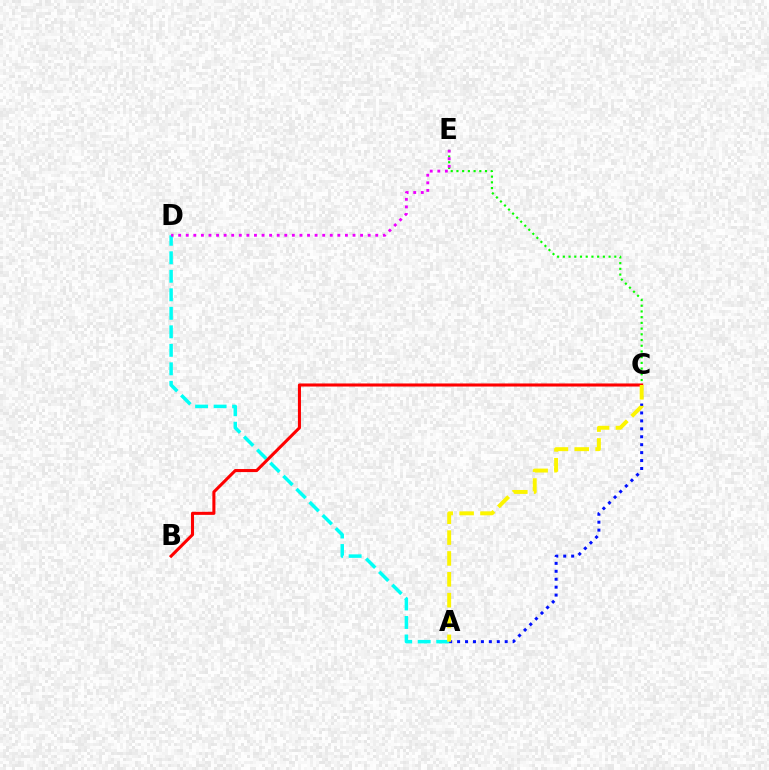{('C', 'E'): [{'color': '#08ff00', 'line_style': 'dotted', 'thickness': 1.55}], ('A', 'D'): [{'color': '#00fff6', 'line_style': 'dashed', 'thickness': 2.51}], ('D', 'E'): [{'color': '#ee00ff', 'line_style': 'dotted', 'thickness': 2.06}], ('A', 'C'): [{'color': '#0010ff', 'line_style': 'dotted', 'thickness': 2.16}, {'color': '#fcf500', 'line_style': 'dashed', 'thickness': 2.83}], ('B', 'C'): [{'color': '#ff0000', 'line_style': 'solid', 'thickness': 2.2}]}